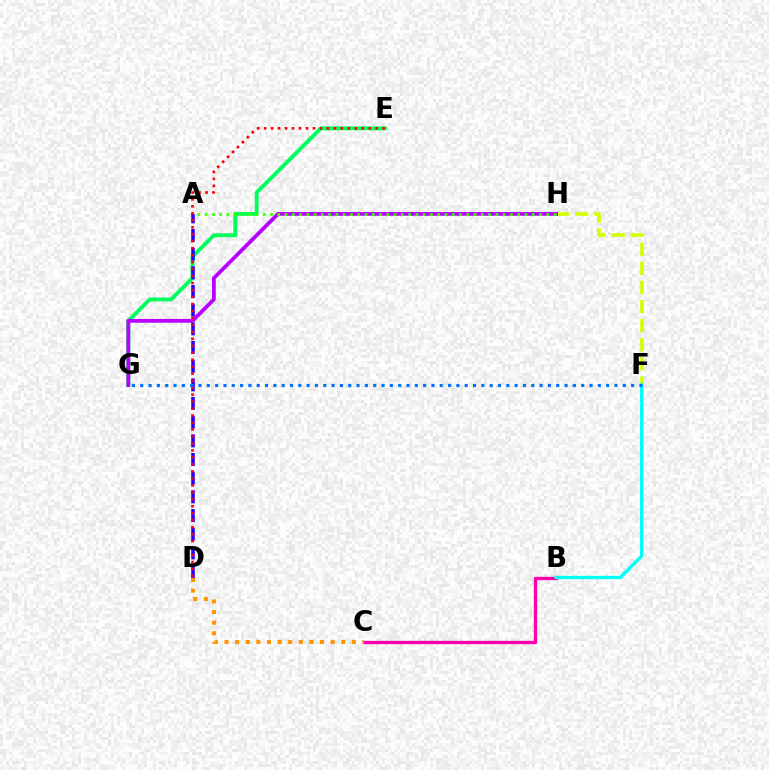{('F', 'H'): [{'color': '#d1ff00', 'line_style': 'dashed', 'thickness': 2.59}], ('E', 'G'): [{'color': '#00ff5c', 'line_style': 'solid', 'thickness': 2.78}], ('B', 'C'): [{'color': '#ff00ac', 'line_style': 'solid', 'thickness': 2.38}], ('A', 'D'): [{'color': '#2500ff', 'line_style': 'dashed', 'thickness': 2.54}], ('G', 'H'): [{'color': '#b900ff', 'line_style': 'solid', 'thickness': 2.73}], ('B', 'F'): [{'color': '#00fff6', 'line_style': 'solid', 'thickness': 2.4}], ('C', 'D'): [{'color': '#ff9400', 'line_style': 'dotted', 'thickness': 2.88}], ('D', 'E'): [{'color': '#ff0000', 'line_style': 'dotted', 'thickness': 1.9}], ('A', 'H'): [{'color': '#3dff00', 'line_style': 'dotted', 'thickness': 1.98}], ('F', 'G'): [{'color': '#0074ff', 'line_style': 'dotted', 'thickness': 2.26}]}